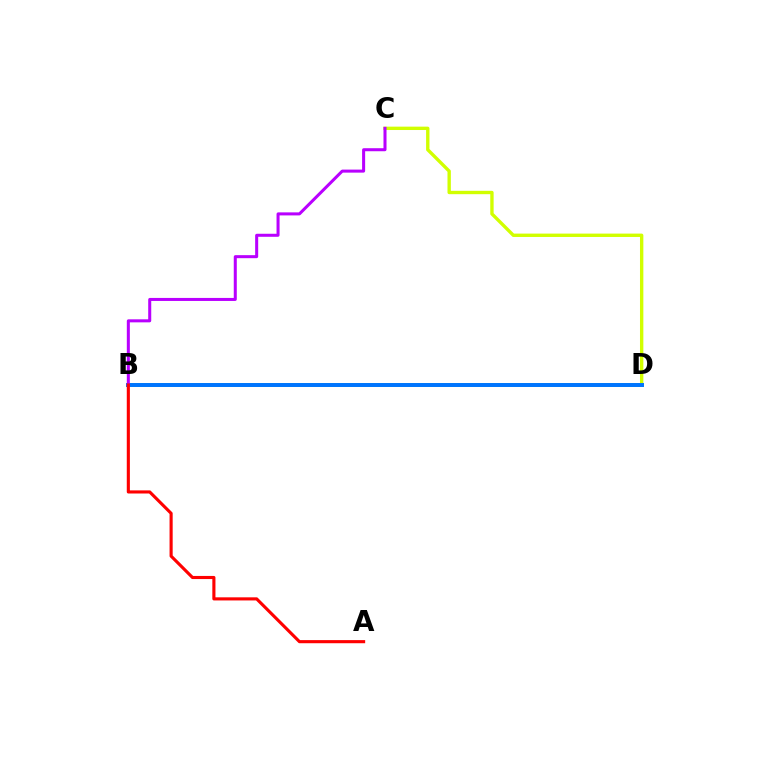{('B', 'D'): [{'color': '#00ff5c', 'line_style': 'solid', 'thickness': 2.59}, {'color': '#0074ff', 'line_style': 'solid', 'thickness': 2.83}], ('C', 'D'): [{'color': '#d1ff00', 'line_style': 'solid', 'thickness': 2.42}], ('B', 'C'): [{'color': '#b900ff', 'line_style': 'solid', 'thickness': 2.18}], ('A', 'B'): [{'color': '#ff0000', 'line_style': 'solid', 'thickness': 2.24}]}